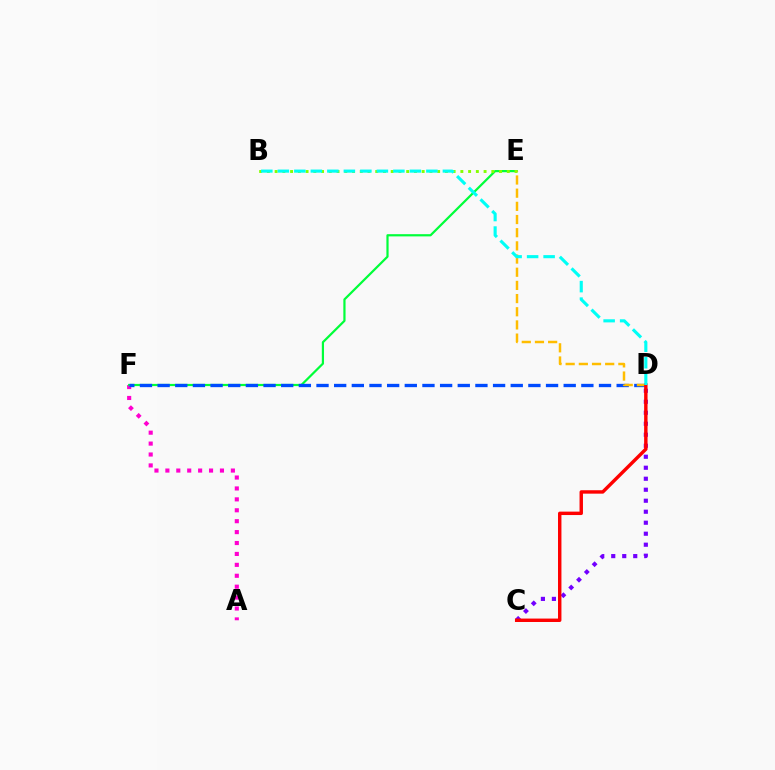{('A', 'F'): [{'color': '#ff00cf', 'line_style': 'dotted', 'thickness': 2.97}], ('C', 'D'): [{'color': '#7200ff', 'line_style': 'dotted', 'thickness': 2.99}, {'color': '#ff0000', 'line_style': 'solid', 'thickness': 2.46}], ('E', 'F'): [{'color': '#00ff39', 'line_style': 'solid', 'thickness': 1.59}], ('D', 'F'): [{'color': '#004bff', 'line_style': 'dashed', 'thickness': 2.4}], ('B', 'E'): [{'color': '#84ff00', 'line_style': 'dotted', 'thickness': 2.1}], ('D', 'E'): [{'color': '#ffbd00', 'line_style': 'dashed', 'thickness': 1.79}], ('B', 'D'): [{'color': '#00fff6', 'line_style': 'dashed', 'thickness': 2.24}]}